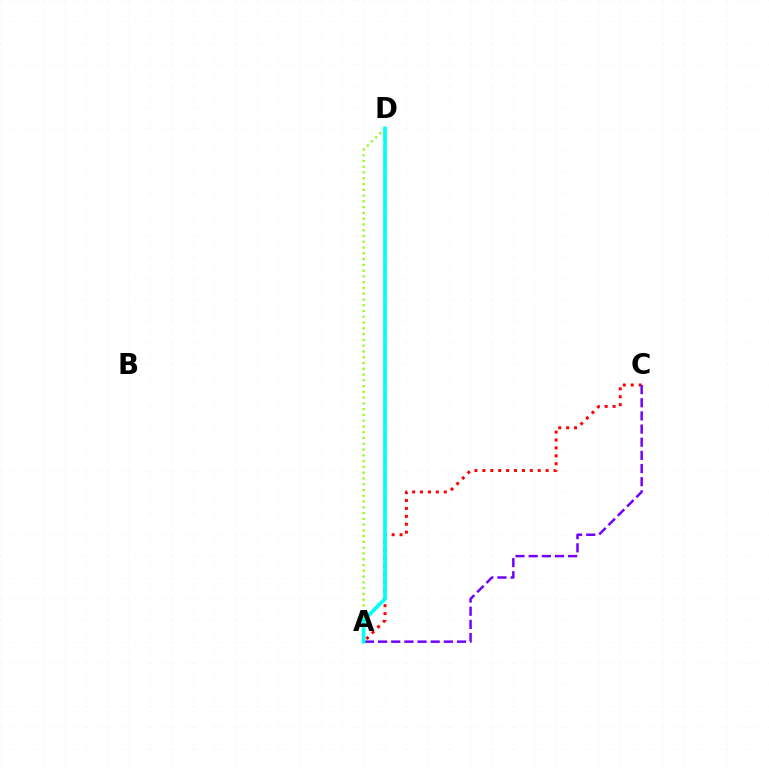{('A', 'C'): [{'color': '#ff0000', 'line_style': 'dotted', 'thickness': 2.15}, {'color': '#7200ff', 'line_style': 'dashed', 'thickness': 1.79}], ('A', 'D'): [{'color': '#84ff00', 'line_style': 'dotted', 'thickness': 1.57}, {'color': '#00fff6', 'line_style': 'solid', 'thickness': 2.66}]}